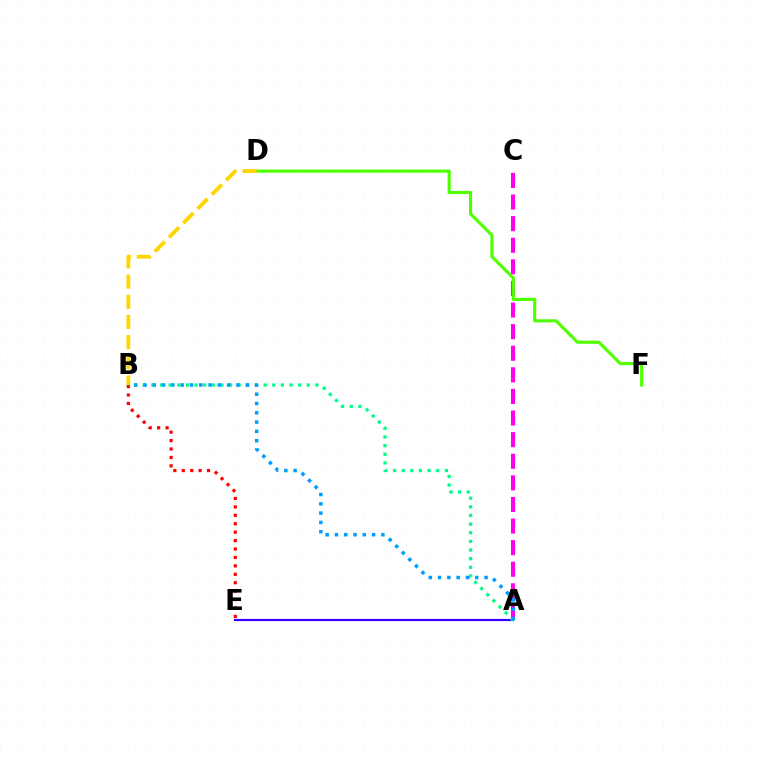{('A', 'C'): [{'color': '#ff00ed', 'line_style': 'dashed', 'thickness': 2.93}], ('D', 'F'): [{'color': '#4fff00', 'line_style': 'solid', 'thickness': 2.24}], ('A', 'E'): [{'color': '#3700ff', 'line_style': 'solid', 'thickness': 1.57}], ('B', 'D'): [{'color': '#ffd500', 'line_style': 'dashed', 'thickness': 2.74}], ('B', 'E'): [{'color': '#ff0000', 'line_style': 'dotted', 'thickness': 2.29}], ('A', 'B'): [{'color': '#00ff86', 'line_style': 'dotted', 'thickness': 2.35}, {'color': '#009eff', 'line_style': 'dotted', 'thickness': 2.53}]}